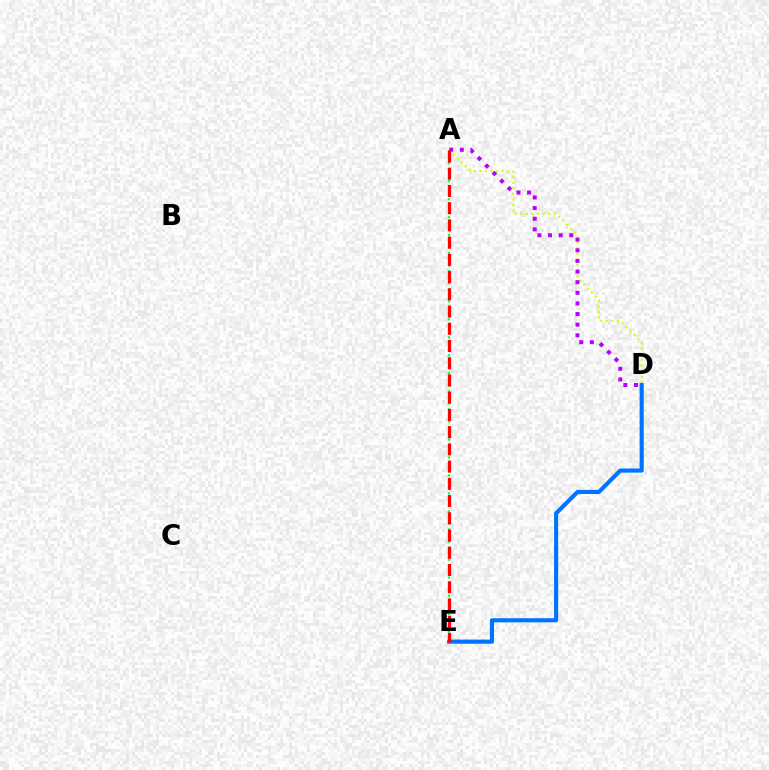{('A', 'E'): [{'color': '#00ff5c', 'line_style': 'dotted', 'thickness': 1.63}, {'color': '#ff0000', 'line_style': 'dashed', 'thickness': 2.34}], ('A', 'D'): [{'color': '#d1ff00', 'line_style': 'dotted', 'thickness': 1.52}, {'color': '#b900ff', 'line_style': 'dotted', 'thickness': 2.89}], ('D', 'E'): [{'color': '#0074ff', 'line_style': 'solid', 'thickness': 2.96}]}